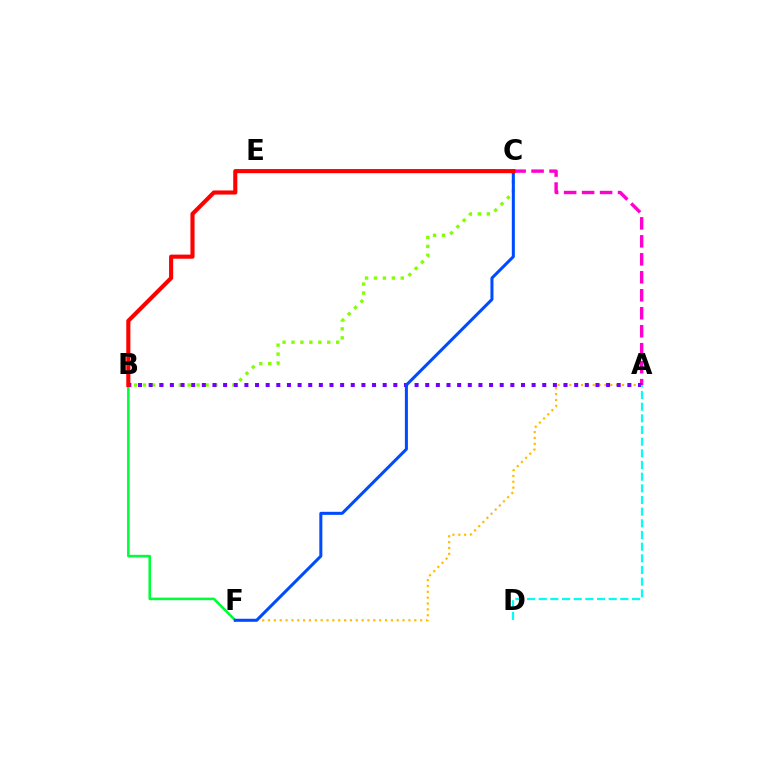{('B', 'C'): [{'color': '#84ff00', 'line_style': 'dotted', 'thickness': 2.43}, {'color': '#ff0000', 'line_style': 'solid', 'thickness': 2.96}], ('A', 'F'): [{'color': '#ffbd00', 'line_style': 'dotted', 'thickness': 1.59}], ('A', 'C'): [{'color': '#ff00cf', 'line_style': 'dashed', 'thickness': 2.44}], ('A', 'B'): [{'color': '#7200ff', 'line_style': 'dotted', 'thickness': 2.89}], ('B', 'F'): [{'color': '#00ff39', 'line_style': 'solid', 'thickness': 1.85}], ('C', 'F'): [{'color': '#004bff', 'line_style': 'solid', 'thickness': 2.18}], ('A', 'D'): [{'color': '#00fff6', 'line_style': 'dashed', 'thickness': 1.58}]}